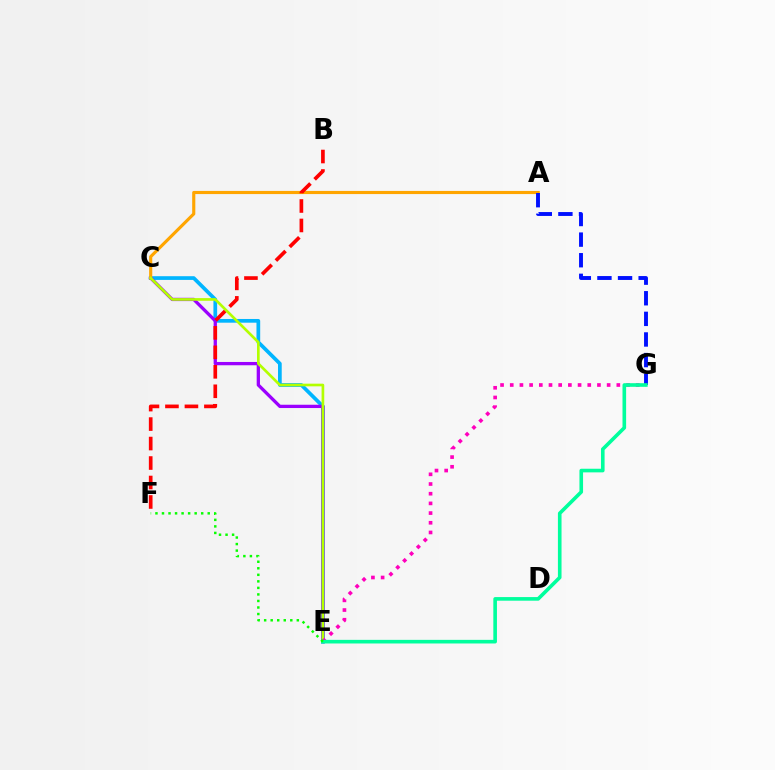{('C', 'E'): [{'color': '#00b5ff', 'line_style': 'solid', 'thickness': 2.68}, {'color': '#9b00ff', 'line_style': 'solid', 'thickness': 2.37}, {'color': '#b3ff00', 'line_style': 'solid', 'thickness': 1.92}], ('A', 'C'): [{'color': '#ffa500', 'line_style': 'solid', 'thickness': 2.26}], ('A', 'G'): [{'color': '#0010ff', 'line_style': 'dashed', 'thickness': 2.8}], ('B', 'F'): [{'color': '#ff0000', 'line_style': 'dashed', 'thickness': 2.65}], ('E', 'G'): [{'color': '#ff00bd', 'line_style': 'dotted', 'thickness': 2.63}, {'color': '#00ff9d', 'line_style': 'solid', 'thickness': 2.61}], ('E', 'F'): [{'color': '#08ff00', 'line_style': 'dotted', 'thickness': 1.78}]}